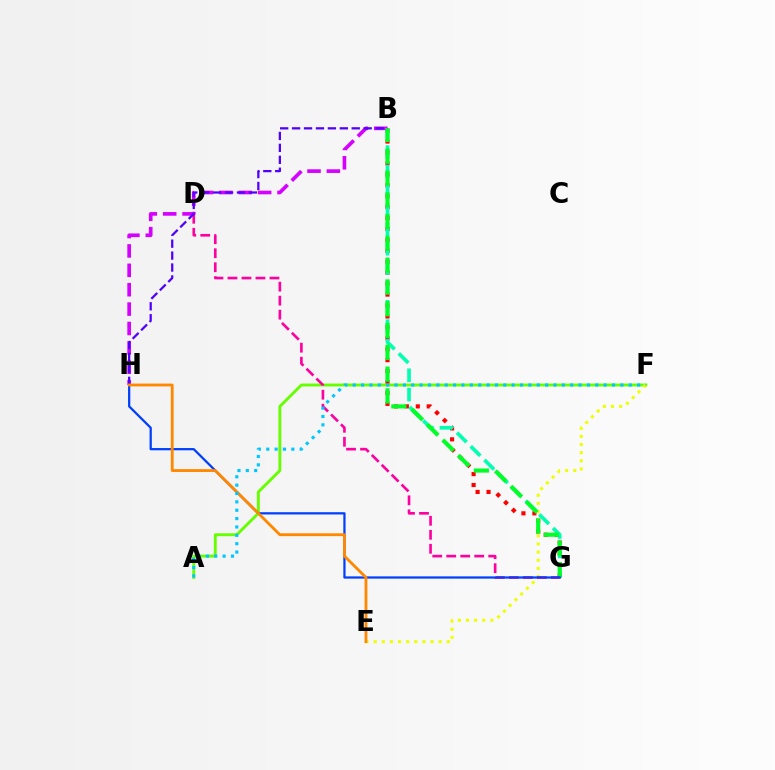{('B', 'G'): [{'color': '#ff0000', 'line_style': 'dotted', 'thickness': 2.97}, {'color': '#00ffaf', 'line_style': 'dashed', 'thickness': 2.63}, {'color': '#00ff27', 'line_style': 'dashed', 'thickness': 2.96}], ('B', 'H'): [{'color': '#d600ff', 'line_style': 'dashed', 'thickness': 2.63}, {'color': '#4f00ff', 'line_style': 'dashed', 'thickness': 1.62}], ('A', 'F'): [{'color': '#66ff00', 'line_style': 'solid', 'thickness': 2.07}, {'color': '#00c7ff', 'line_style': 'dotted', 'thickness': 2.27}], ('E', 'F'): [{'color': '#eeff00', 'line_style': 'dotted', 'thickness': 2.21}], ('D', 'G'): [{'color': '#ff00a0', 'line_style': 'dashed', 'thickness': 1.9}], ('G', 'H'): [{'color': '#003fff', 'line_style': 'solid', 'thickness': 1.62}], ('E', 'H'): [{'color': '#ff8800', 'line_style': 'solid', 'thickness': 2.03}]}